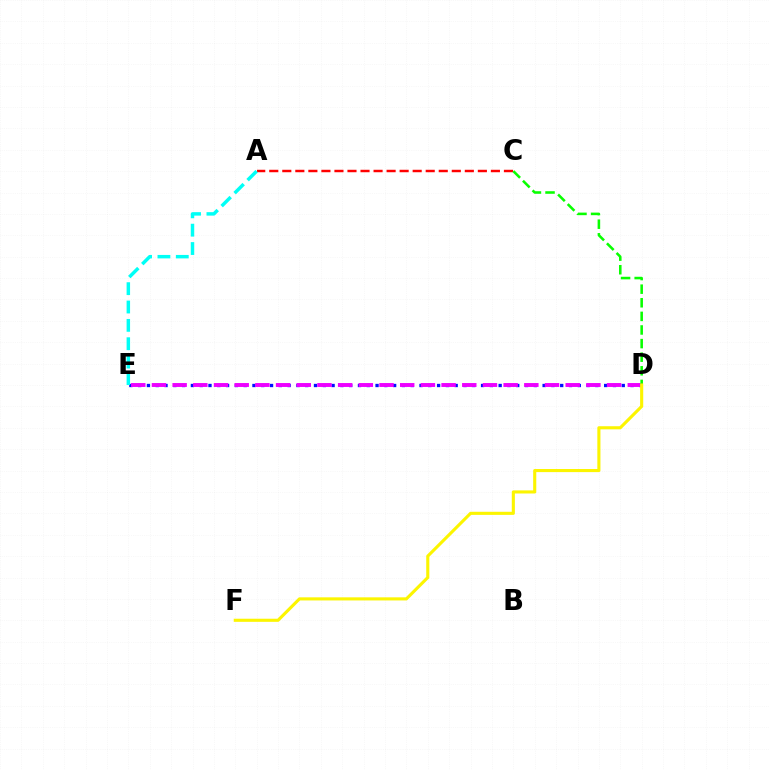{('D', 'E'): [{'color': '#0010ff', 'line_style': 'dotted', 'thickness': 2.39}, {'color': '#ee00ff', 'line_style': 'dashed', 'thickness': 2.81}], ('A', 'C'): [{'color': '#ff0000', 'line_style': 'dashed', 'thickness': 1.77}], ('C', 'D'): [{'color': '#08ff00', 'line_style': 'dashed', 'thickness': 1.85}], ('D', 'F'): [{'color': '#fcf500', 'line_style': 'solid', 'thickness': 2.24}], ('A', 'E'): [{'color': '#00fff6', 'line_style': 'dashed', 'thickness': 2.49}]}